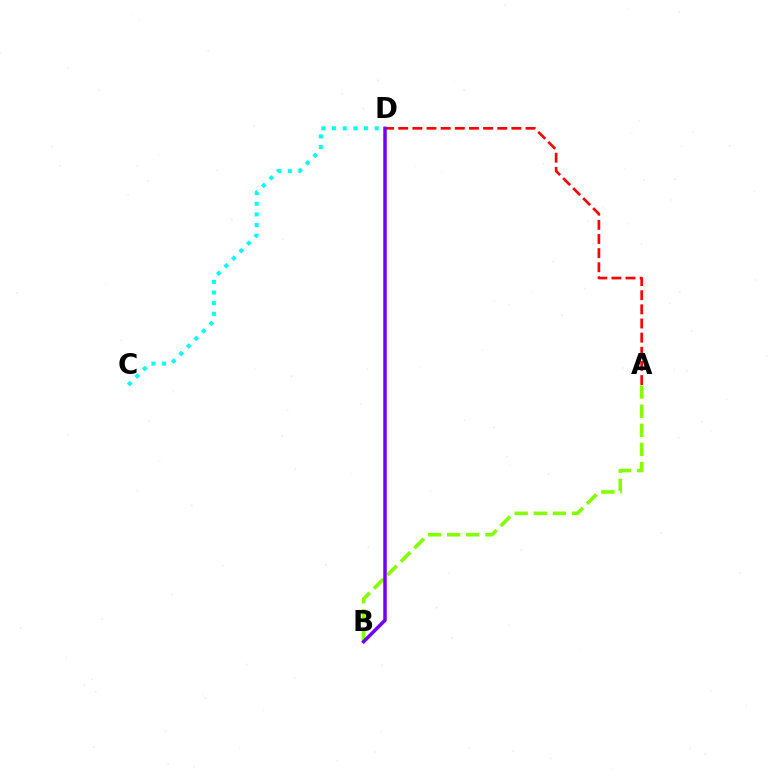{('A', 'B'): [{'color': '#84ff00', 'line_style': 'dashed', 'thickness': 2.59}], ('C', 'D'): [{'color': '#00fff6', 'line_style': 'dotted', 'thickness': 2.89}], ('A', 'D'): [{'color': '#ff0000', 'line_style': 'dashed', 'thickness': 1.92}], ('B', 'D'): [{'color': '#7200ff', 'line_style': 'solid', 'thickness': 2.52}]}